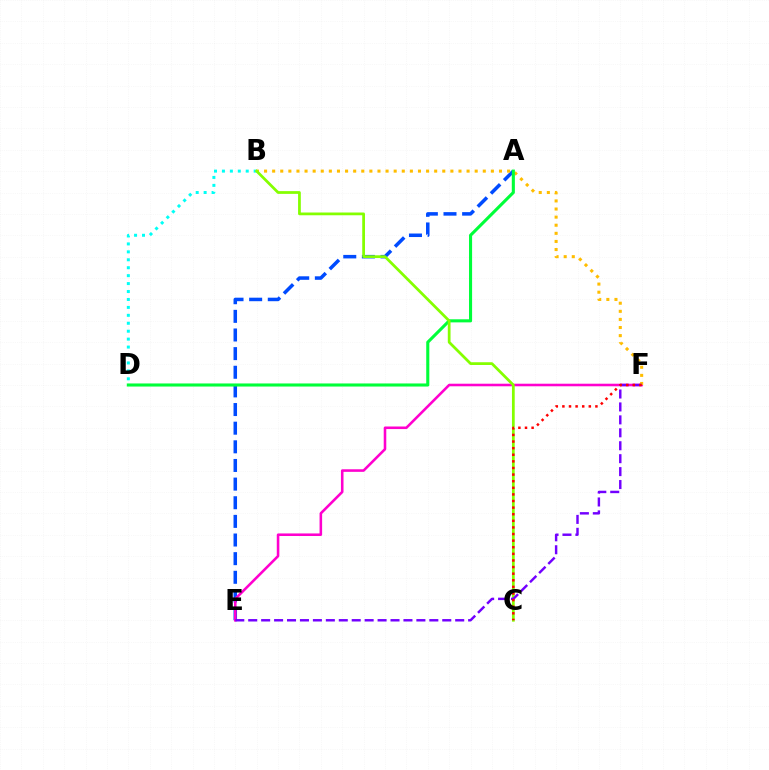{('A', 'E'): [{'color': '#004bff', 'line_style': 'dashed', 'thickness': 2.53}], ('B', 'D'): [{'color': '#00fff6', 'line_style': 'dotted', 'thickness': 2.16}], ('E', 'F'): [{'color': '#ff00cf', 'line_style': 'solid', 'thickness': 1.85}, {'color': '#7200ff', 'line_style': 'dashed', 'thickness': 1.76}], ('B', 'F'): [{'color': '#ffbd00', 'line_style': 'dotted', 'thickness': 2.2}], ('A', 'D'): [{'color': '#00ff39', 'line_style': 'solid', 'thickness': 2.22}], ('B', 'C'): [{'color': '#84ff00', 'line_style': 'solid', 'thickness': 1.98}], ('C', 'F'): [{'color': '#ff0000', 'line_style': 'dotted', 'thickness': 1.8}]}